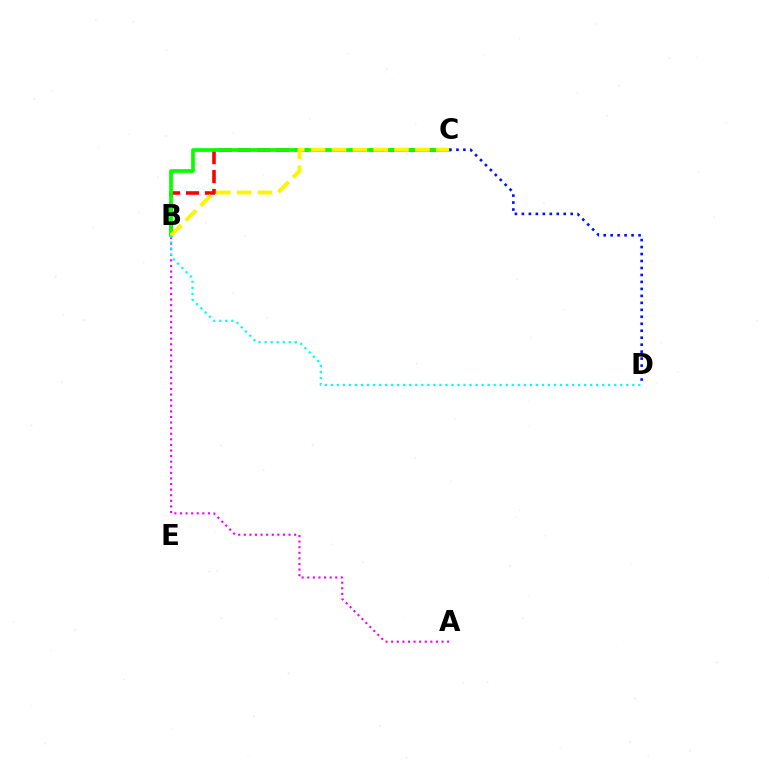{('B', 'C'): [{'color': '#ff0000', 'line_style': 'dashed', 'thickness': 2.58}, {'color': '#08ff00', 'line_style': 'solid', 'thickness': 2.68}, {'color': '#fcf500', 'line_style': 'dashed', 'thickness': 2.83}], ('A', 'B'): [{'color': '#ee00ff', 'line_style': 'dotted', 'thickness': 1.52}], ('B', 'D'): [{'color': '#00fff6', 'line_style': 'dotted', 'thickness': 1.64}], ('C', 'D'): [{'color': '#0010ff', 'line_style': 'dotted', 'thickness': 1.89}]}